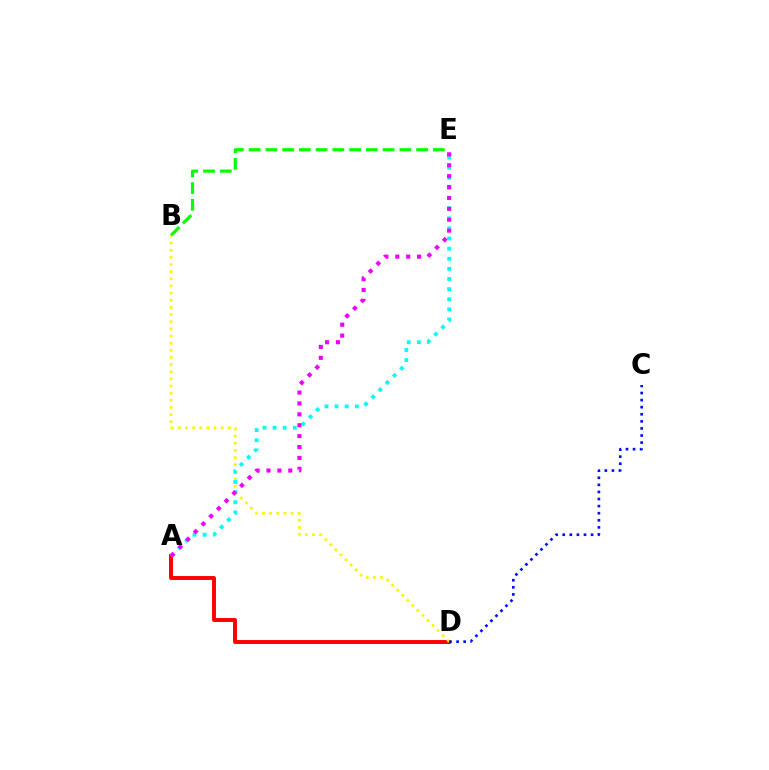{('A', 'D'): [{'color': '#ff0000', 'line_style': 'solid', 'thickness': 2.82}], ('B', 'D'): [{'color': '#fcf500', 'line_style': 'dotted', 'thickness': 1.94}], ('B', 'E'): [{'color': '#08ff00', 'line_style': 'dashed', 'thickness': 2.27}], ('A', 'E'): [{'color': '#00fff6', 'line_style': 'dotted', 'thickness': 2.75}, {'color': '#ee00ff', 'line_style': 'dotted', 'thickness': 2.96}], ('C', 'D'): [{'color': '#0010ff', 'line_style': 'dotted', 'thickness': 1.93}]}